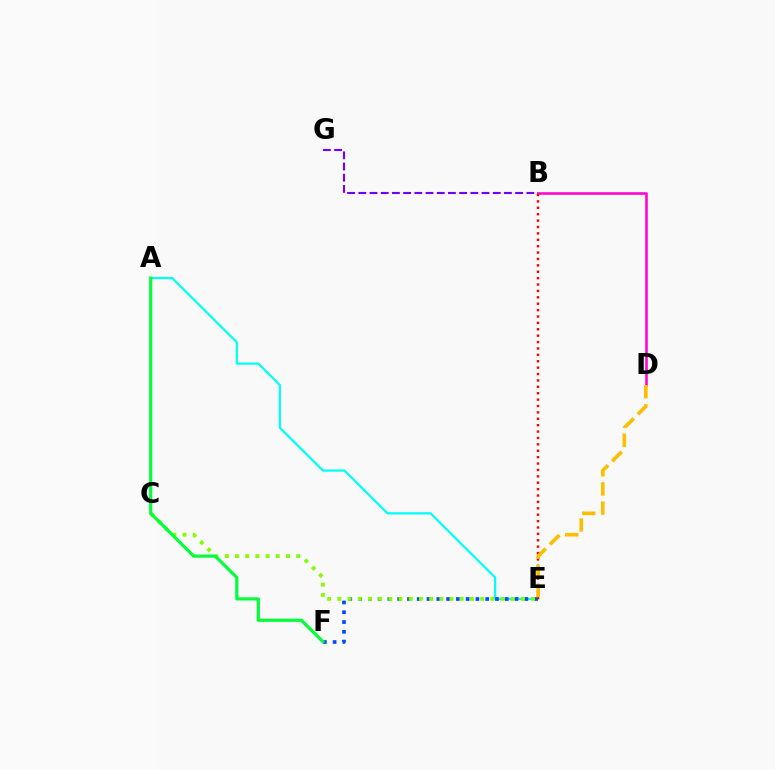{('A', 'E'): [{'color': '#00fff6', 'line_style': 'solid', 'thickness': 1.61}], ('E', 'F'): [{'color': '#004bff', 'line_style': 'dotted', 'thickness': 2.66}], ('B', 'D'): [{'color': '#ff00cf', 'line_style': 'solid', 'thickness': 1.84}], ('C', 'E'): [{'color': '#84ff00', 'line_style': 'dotted', 'thickness': 2.77}], ('B', 'E'): [{'color': '#ff0000', 'line_style': 'dotted', 'thickness': 1.74}], ('B', 'G'): [{'color': '#7200ff', 'line_style': 'dashed', 'thickness': 1.52}], ('A', 'F'): [{'color': '#00ff39', 'line_style': 'solid', 'thickness': 2.27}], ('D', 'E'): [{'color': '#ffbd00', 'line_style': 'dashed', 'thickness': 2.61}]}